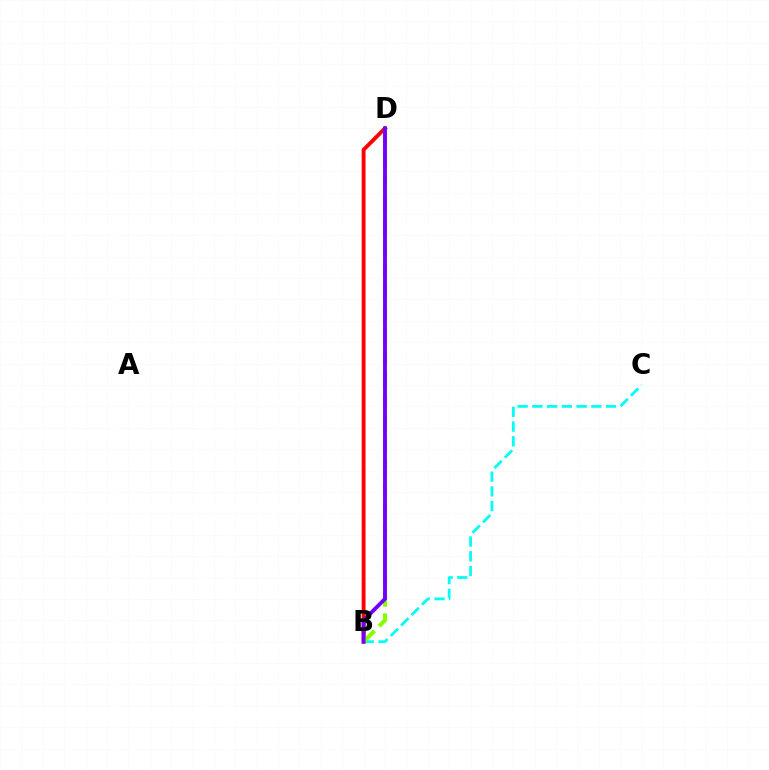{('B', 'C'): [{'color': '#00fff6', 'line_style': 'dashed', 'thickness': 2.0}], ('B', 'D'): [{'color': '#ff0000', 'line_style': 'solid', 'thickness': 2.79}, {'color': '#84ff00', 'line_style': 'dashed', 'thickness': 2.98}, {'color': '#7200ff', 'line_style': 'solid', 'thickness': 2.79}]}